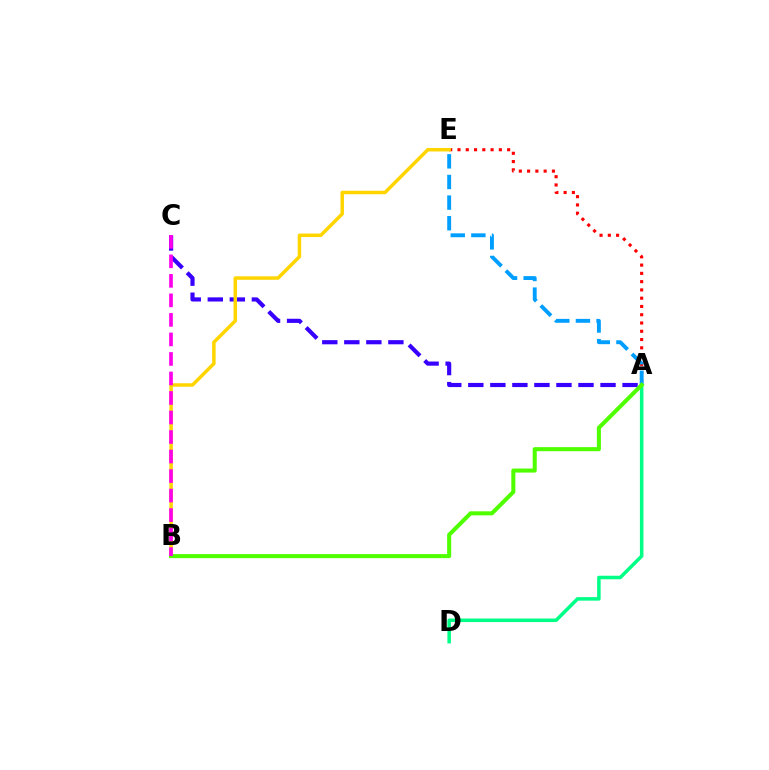{('A', 'C'): [{'color': '#3700ff', 'line_style': 'dashed', 'thickness': 2.99}], ('A', 'D'): [{'color': '#00ff86', 'line_style': 'solid', 'thickness': 2.53}], ('A', 'E'): [{'color': '#ff0000', 'line_style': 'dotted', 'thickness': 2.25}, {'color': '#009eff', 'line_style': 'dashed', 'thickness': 2.8}], ('B', 'E'): [{'color': '#ffd500', 'line_style': 'solid', 'thickness': 2.51}], ('A', 'B'): [{'color': '#4fff00', 'line_style': 'solid', 'thickness': 2.91}], ('B', 'C'): [{'color': '#ff00ed', 'line_style': 'dashed', 'thickness': 2.65}]}